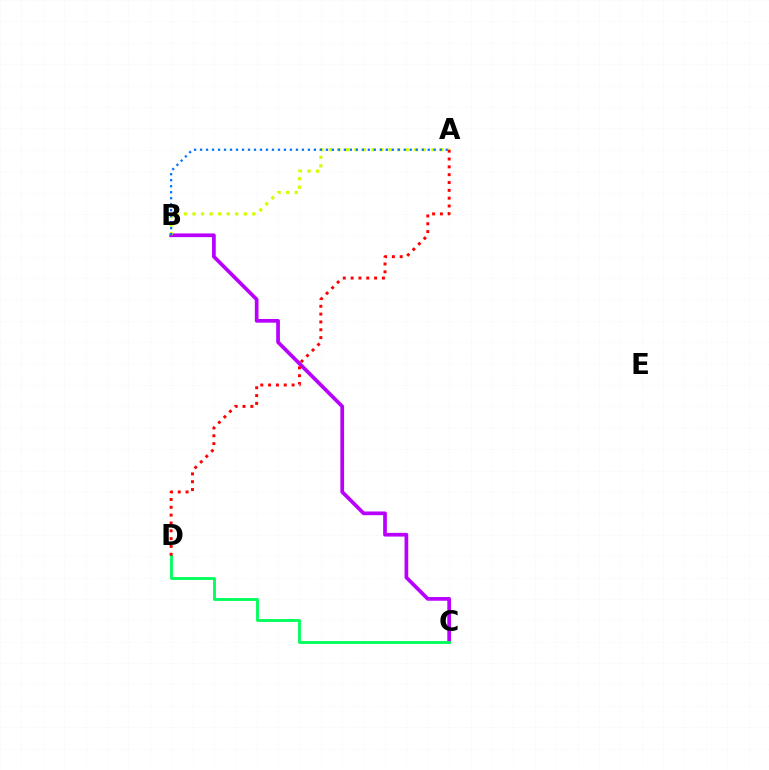{('B', 'C'): [{'color': '#b900ff', 'line_style': 'solid', 'thickness': 2.67}], ('A', 'B'): [{'color': '#d1ff00', 'line_style': 'dotted', 'thickness': 2.32}, {'color': '#0074ff', 'line_style': 'dotted', 'thickness': 1.63}], ('C', 'D'): [{'color': '#00ff5c', 'line_style': 'solid', 'thickness': 2.05}], ('A', 'D'): [{'color': '#ff0000', 'line_style': 'dotted', 'thickness': 2.13}]}